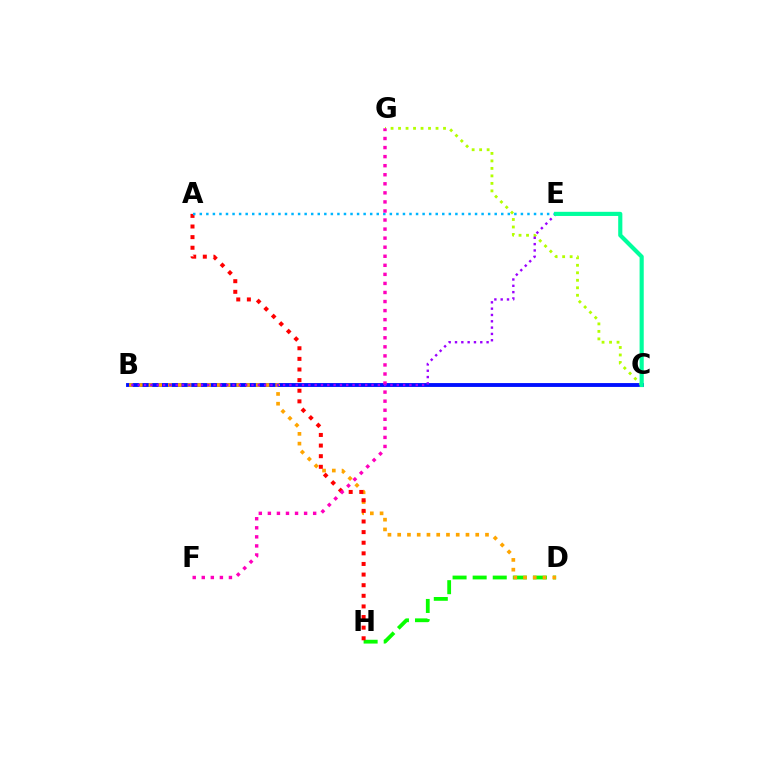{('B', 'C'): [{'color': '#0010ff', 'line_style': 'solid', 'thickness': 2.78}], ('D', 'H'): [{'color': '#08ff00', 'line_style': 'dashed', 'thickness': 2.73}], ('C', 'G'): [{'color': '#b3ff00', 'line_style': 'dotted', 'thickness': 2.04}], ('B', 'D'): [{'color': '#ffa500', 'line_style': 'dotted', 'thickness': 2.65}], ('A', 'H'): [{'color': '#ff0000', 'line_style': 'dotted', 'thickness': 2.88}], ('A', 'E'): [{'color': '#00b5ff', 'line_style': 'dotted', 'thickness': 1.78}], ('F', 'G'): [{'color': '#ff00bd', 'line_style': 'dotted', 'thickness': 2.46}], ('B', 'E'): [{'color': '#9b00ff', 'line_style': 'dotted', 'thickness': 1.72}], ('C', 'E'): [{'color': '#00ff9d', 'line_style': 'solid', 'thickness': 2.99}]}